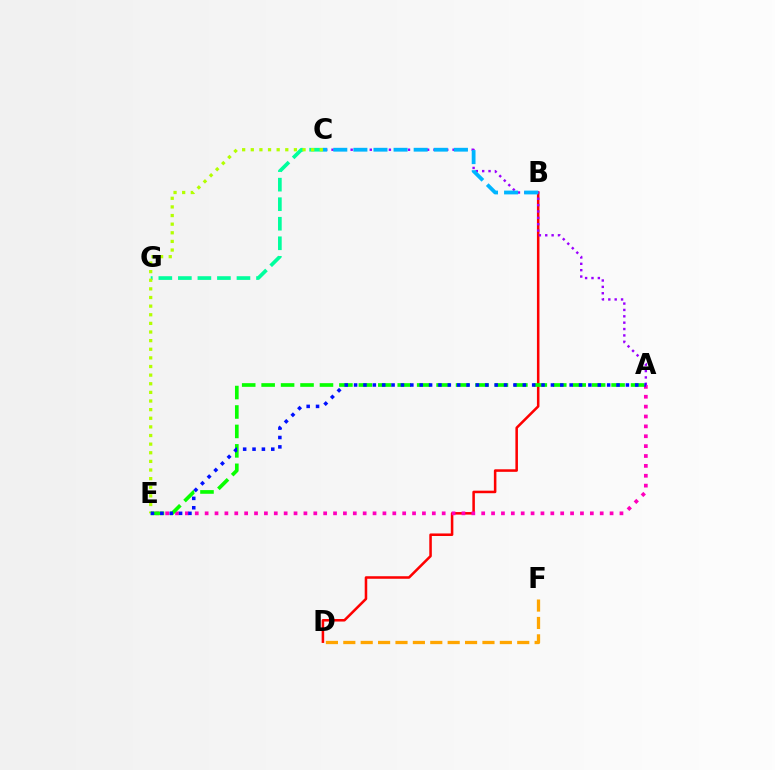{('B', 'D'): [{'color': '#ff0000', 'line_style': 'solid', 'thickness': 1.83}], ('A', 'C'): [{'color': '#9b00ff', 'line_style': 'dotted', 'thickness': 1.73}], ('D', 'F'): [{'color': '#ffa500', 'line_style': 'dashed', 'thickness': 2.36}], ('C', 'G'): [{'color': '#00ff9d', 'line_style': 'dashed', 'thickness': 2.65}], ('B', 'C'): [{'color': '#00b5ff', 'line_style': 'dashed', 'thickness': 2.73}], ('A', 'E'): [{'color': '#ff00bd', 'line_style': 'dotted', 'thickness': 2.68}, {'color': '#08ff00', 'line_style': 'dashed', 'thickness': 2.64}, {'color': '#0010ff', 'line_style': 'dotted', 'thickness': 2.55}], ('C', 'E'): [{'color': '#b3ff00', 'line_style': 'dotted', 'thickness': 2.34}]}